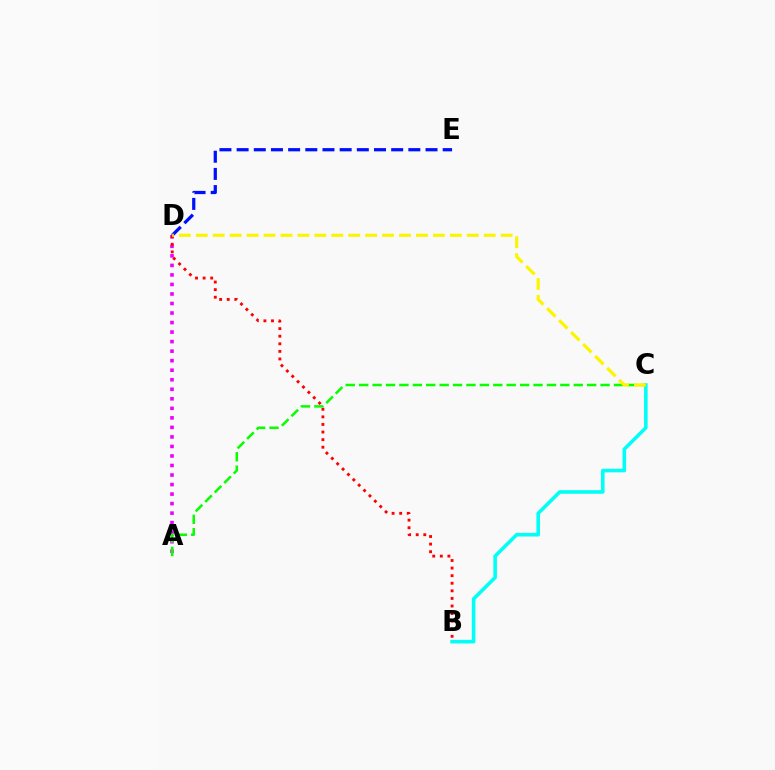{('B', 'C'): [{'color': '#00fff6', 'line_style': 'solid', 'thickness': 2.57}], ('A', 'D'): [{'color': '#ee00ff', 'line_style': 'dotted', 'thickness': 2.59}], ('B', 'D'): [{'color': '#ff0000', 'line_style': 'dotted', 'thickness': 2.06}], ('A', 'C'): [{'color': '#08ff00', 'line_style': 'dashed', 'thickness': 1.82}], ('D', 'E'): [{'color': '#0010ff', 'line_style': 'dashed', 'thickness': 2.33}], ('C', 'D'): [{'color': '#fcf500', 'line_style': 'dashed', 'thickness': 2.3}]}